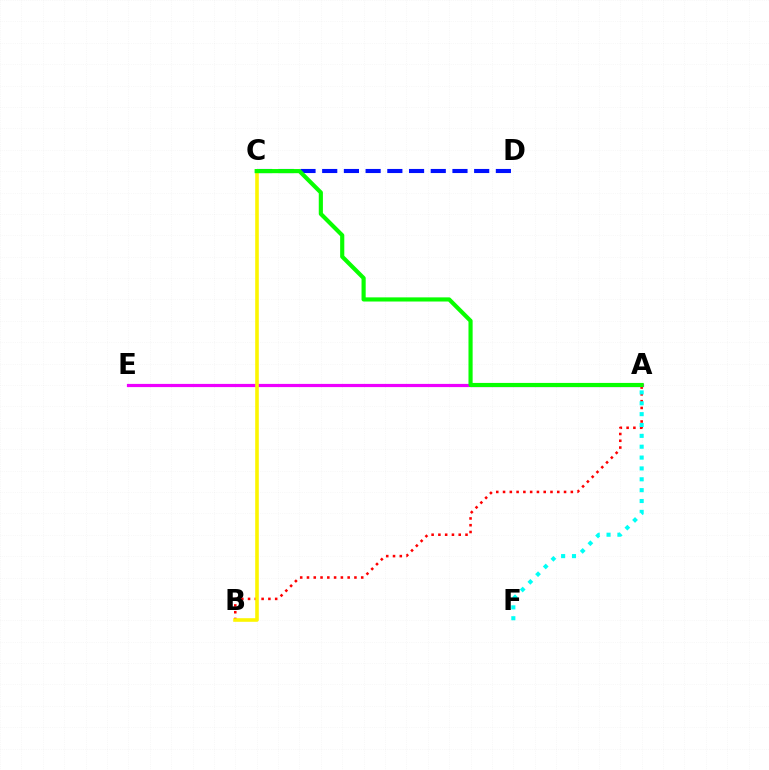{('C', 'D'): [{'color': '#0010ff', 'line_style': 'dashed', 'thickness': 2.95}], ('A', 'B'): [{'color': '#ff0000', 'line_style': 'dotted', 'thickness': 1.84}], ('A', 'E'): [{'color': '#ee00ff', 'line_style': 'solid', 'thickness': 2.3}], ('A', 'F'): [{'color': '#00fff6', 'line_style': 'dotted', 'thickness': 2.95}], ('B', 'C'): [{'color': '#fcf500', 'line_style': 'solid', 'thickness': 2.59}], ('A', 'C'): [{'color': '#08ff00', 'line_style': 'solid', 'thickness': 2.99}]}